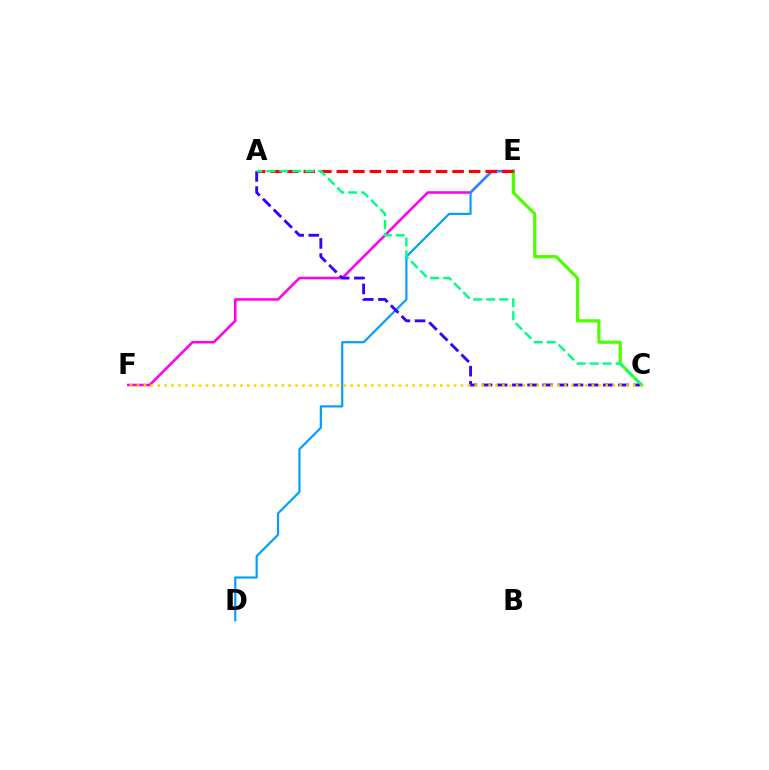{('C', 'E'): [{'color': '#4fff00', 'line_style': 'solid', 'thickness': 2.31}], ('E', 'F'): [{'color': '#ff00ed', 'line_style': 'solid', 'thickness': 1.83}], ('D', 'E'): [{'color': '#009eff', 'line_style': 'solid', 'thickness': 1.57}], ('A', 'E'): [{'color': '#ff0000', 'line_style': 'dashed', 'thickness': 2.25}], ('A', 'C'): [{'color': '#3700ff', 'line_style': 'dashed', 'thickness': 2.06}, {'color': '#00ff86', 'line_style': 'dashed', 'thickness': 1.76}], ('C', 'F'): [{'color': '#ffd500', 'line_style': 'dotted', 'thickness': 1.87}]}